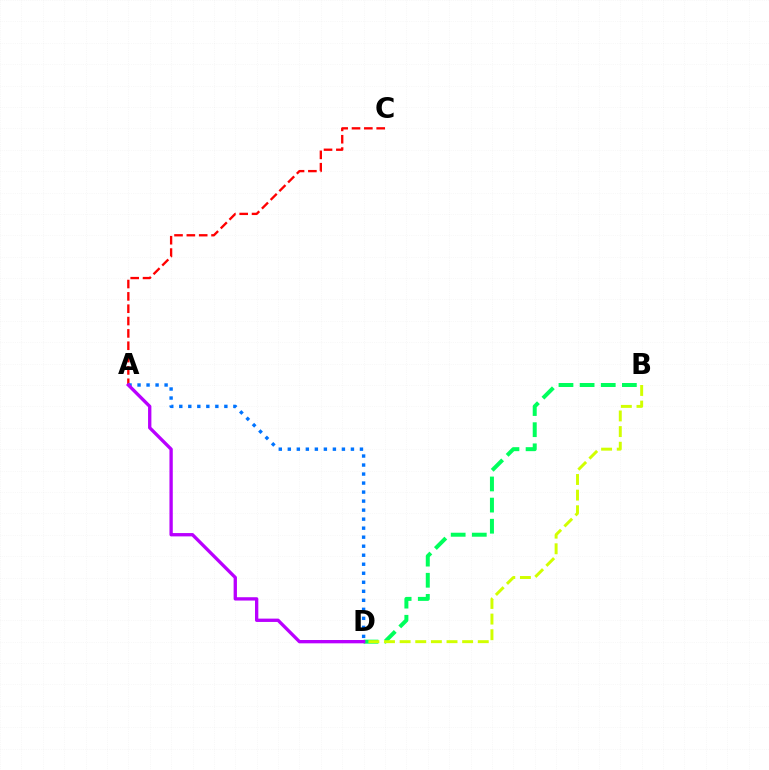{('B', 'D'): [{'color': '#00ff5c', 'line_style': 'dashed', 'thickness': 2.87}, {'color': '#d1ff00', 'line_style': 'dashed', 'thickness': 2.12}], ('A', 'C'): [{'color': '#ff0000', 'line_style': 'dashed', 'thickness': 1.68}], ('A', 'D'): [{'color': '#0074ff', 'line_style': 'dotted', 'thickness': 2.45}, {'color': '#b900ff', 'line_style': 'solid', 'thickness': 2.39}]}